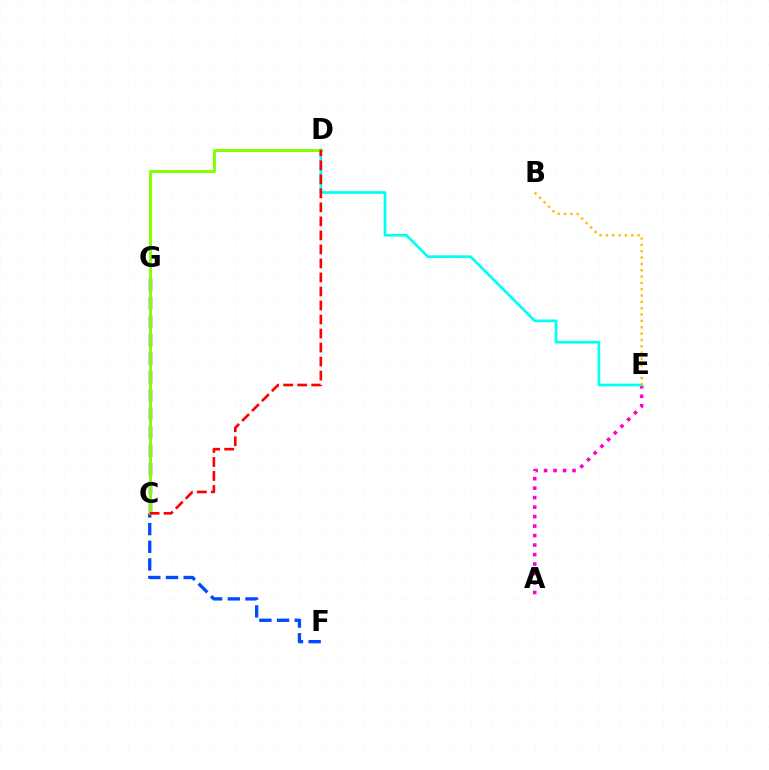{('A', 'E'): [{'color': '#ff00cf', 'line_style': 'dotted', 'thickness': 2.58}], ('D', 'E'): [{'color': '#00fff6', 'line_style': 'solid', 'thickness': 1.94}], ('C', 'G'): [{'color': '#7200ff', 'line_style': 'dashed', 'thickness': 2.5}, {'color': '#00ff39', 'line_style': 'solid', 'thickness': 1.87}], ('C', 'F'): [{'color': '#004bff', 'line_style': 'dashed', 'thickness': 2.4}], ('C', 'D'): [{'color': '#84ff00', 'line_style': 'solid', 'thickness': 2.08}, {'color': '#ff0000', 'line_style': 'dashed', 'thickness': 1.9}], ('B', 'E'): [{'color': '#ffbd00', 'line_style': 'dotted', 'thickness': 1.72}]}